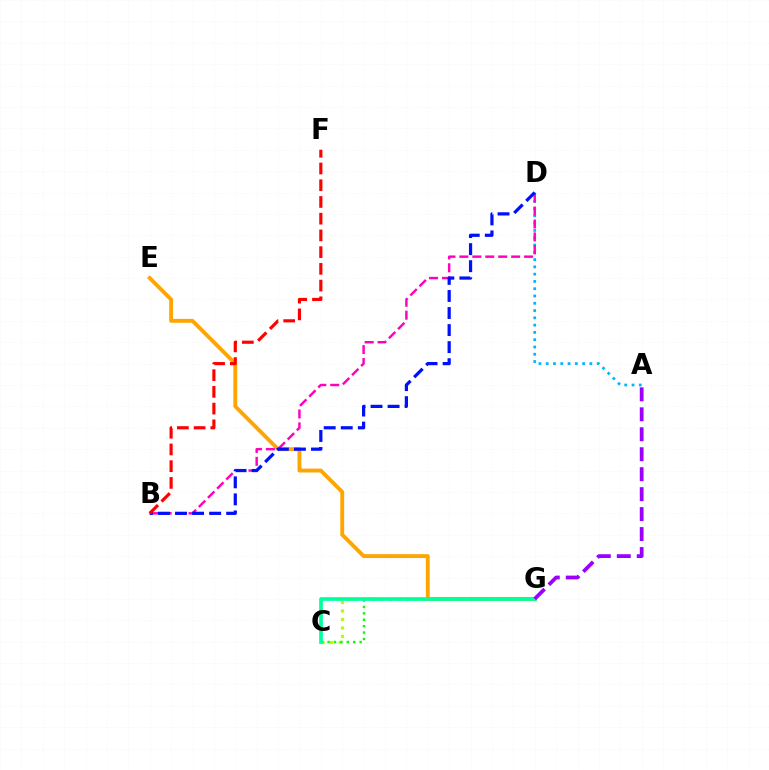{('E', 'G'): [{'color': '#ffa500', 'line_style': 'solid', 'thickness': 2.78}], ('C', 'G'): [{'color': '#b3ff00', 'line_style': 'dotted', 'thickness': 2.31}, {'color': '#08ff00', 'line_style': 'dotted', 'thickness': 1.74}, {'color': '#00ff9d', 'line_style': 'solid', 'thickness': 2.66}], ('A', 'D'): [{'color': '#00b5ff', 'line_style': 'dotted', 'thickness': 1.98}], ('B', 'D'): [{'color': '#ff00bd', 'line_style': 'dashed', 'thickness': 1.76}, {'color': '#0010ff', 'line_style': 'dashed', 'thickness': 2.32}], ('B', 'F'): [{'color': '#ff0000', 'line_style': 'dashed', 'thickness': 2.27}], ('A', 'G'): [{'color': '#9b00ff', 'line_style': 'dashed', 'thickness': 2.71}]}